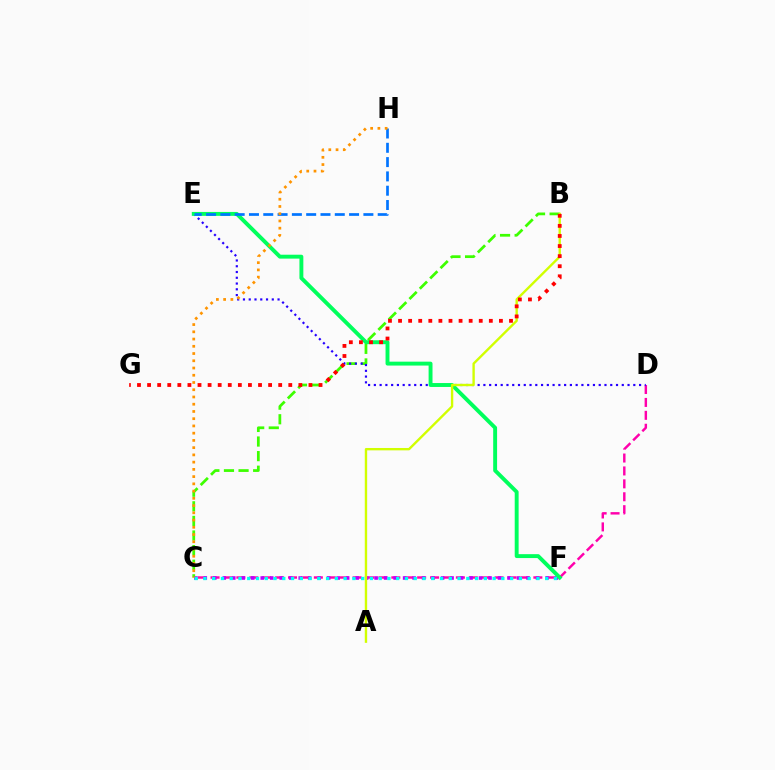{('B', 'C'): [{'color': '#3dff00', 'line_style': 'dashed', 'thickness': 1.98}], ('C', 'D'): [{'color': '#ff00ac', 'line_style': 'dashed', 'thickness': 1.75}], ('C', 'F'): [{'color': '#b900ff', 'line_style': 'dotted', 'thickness': 2.58}, {'color': '#00fff6', 'line_style': 'dotted', 'thickness': 2.38}], ('D', 'E'): [{'color': '#2500ff', 'line_style': 'dotted', 'thickness': 1.57}], ('E', 'F'): [{'color': '#00ff5c', 'line_style': 'solid', 'thickness': 2.81}], ('A', 'B'): [{'color': '#d1ff00', 'line_style': 'solid', 'thickness': 1.71}], ('B', 'G'): [{'color': '#ff0000', 'line_style': 'dotted', 'thickness': 2.74}], ('E', 'H'): [{'color': '#0074ff', 'line_style': 'dashed', 'thickness': 1.94}], ('C', 'H'): [{'color': '#ff9400', 'line_style': 'dotted', 'thickness': 1.97}]}